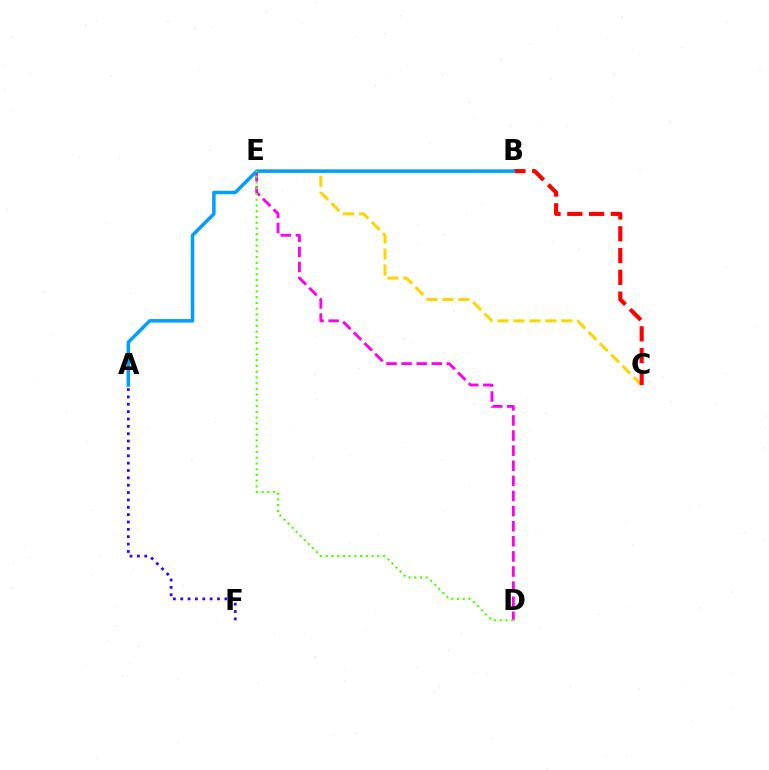{('D', 'E'): [{'color': '#ff00ed', 'line_style': 'dashed', 'thickness': 2.05}, {'color': '#4fff00', 'line_style': 'dotted', 'thickness': 1.56}], ('A', 'F'): [{'color': '#3700ff', 'line_style': 'dotted', 'thickness': 2.0}], ('C', 'E'): [{'color': '#ffd500', 'line_style': 'dashed', 'thickness': 2.17}], ('B', 'C'): [{'color': '#ff0000', 'line_style': 'dashed', 'thickness': 2.96}], ('B', 'E'): [{'color': '#00ff86', 'line_style': 'dotted', 'thickness': 1.5}], ('A', 'B'): [{'color': '#009eff', 'line_style': 'solid', 'thickness': 2.51}]}